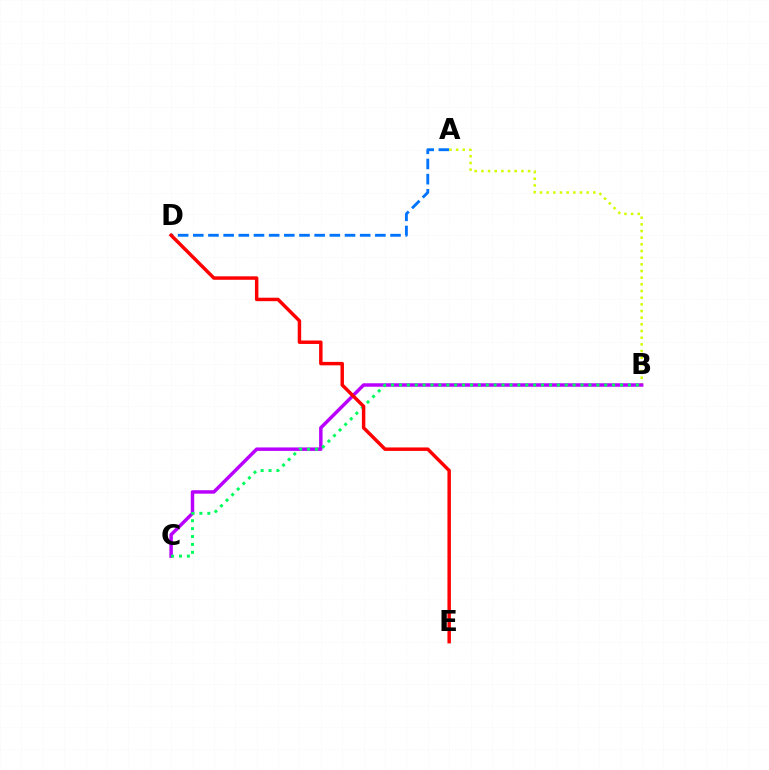{('A', 'D'): [{'color': '#0074ff', 'line_style': 'dashed', 'thickness': 2.06}], ('A', 'B'): [{'color': '#d1ff00', 'line_style': 'dotted', 'thickness': 1.81}], ('B', 'C'): [{'color': '#b900ff', 'line_style': 'solid', 'thickness': 2.5}, {'color': '#00ff5c', 'line_style': 'dotted', 'thickness': 2.15}], ('D', 'E'): [{'color': '#ff0000', 'line_style': 'solid', 'thickness': 2.49}]}